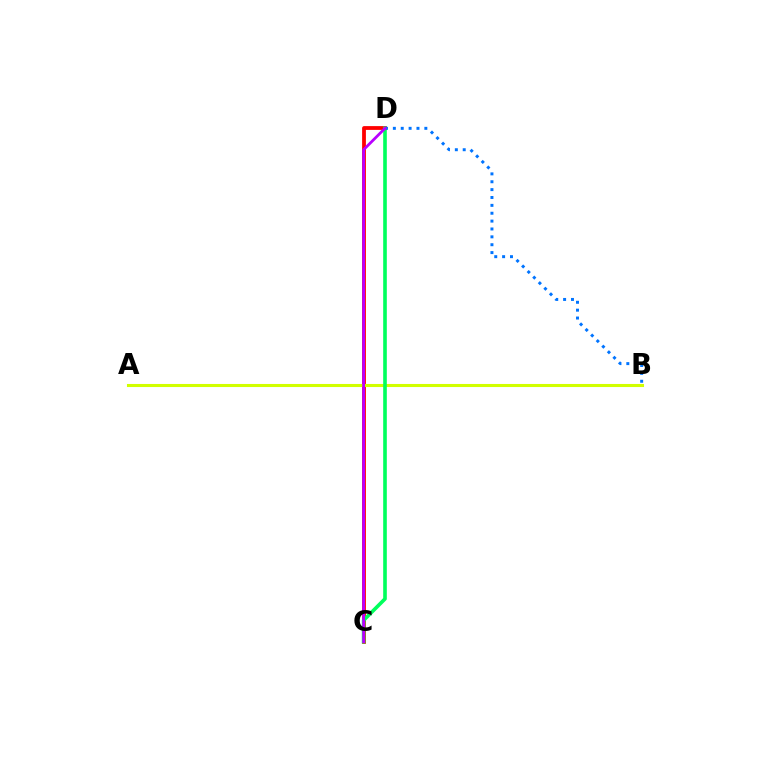{('C', 'D'): [{'color': '#ff0000', 'line_style': 'solid', 'thickness': 2.73}, {'color': '#00ff5c', 'line_style': 'solid', 'thickness': 2.61}, {'color': '#b900ff', 'line_style': 'solid', 'thickness': 2.0}], ('A', 'B'): [{'color': '#d1ff00', 'line_style': 'solid', 'thickness': 2.22}], ('B', 'D'): [{'color': '#0074ff', 'line_style': 'dotted', 'thickness': 2.14}]}